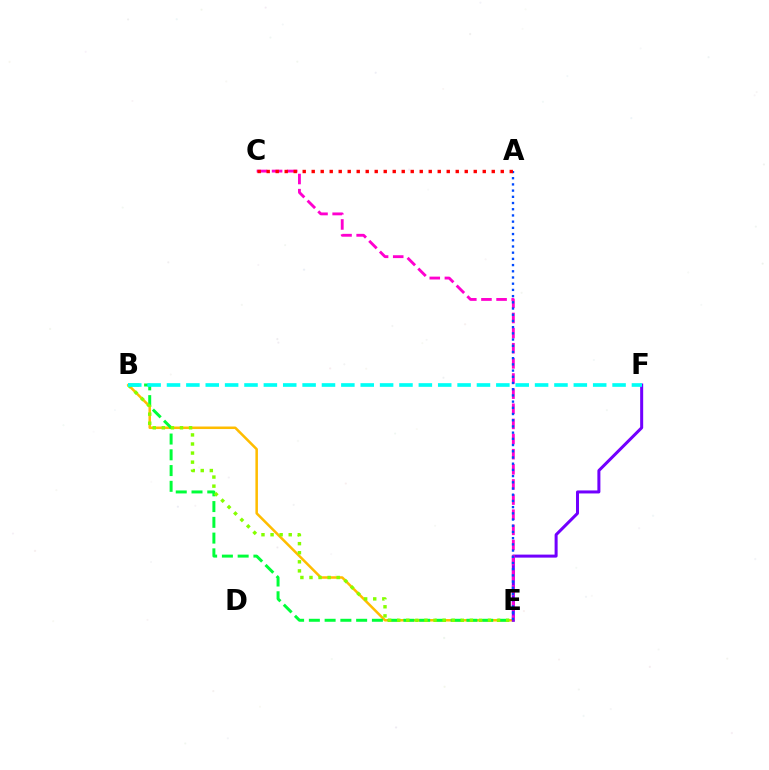{('B', 'E'): [{'color': '#ffbd00', 'line_style': 'solid', 'thickness': 1.82}, {'color': '#00ff39', 'line_style': 'dashed', 'thickness': 2.14}, {'color': '#84ff00', 'line_style': 'dotted', 'thickness': 2.47}], ('E', 'F'): [{'color': '#7200ff', 'line_style': 'solid', 'thickness': 2.17}], ('C', 'E'): [{'color': '#ff00cf', 'line_style': 'dashed', 'thickness': 2.06}], ('A', 'E'): [{'color': '#004bff', 'line_style': 'dotted', 'thickness': 1.69}], ('B', 'F'): [{'color': '#00fff6', 'line_style': 'dashed', 'thickness': 2.63}], ('A', 'C'): [{'color': '#ff0000', 'line_style': 'dotted', 'thickness': 2.45}]}